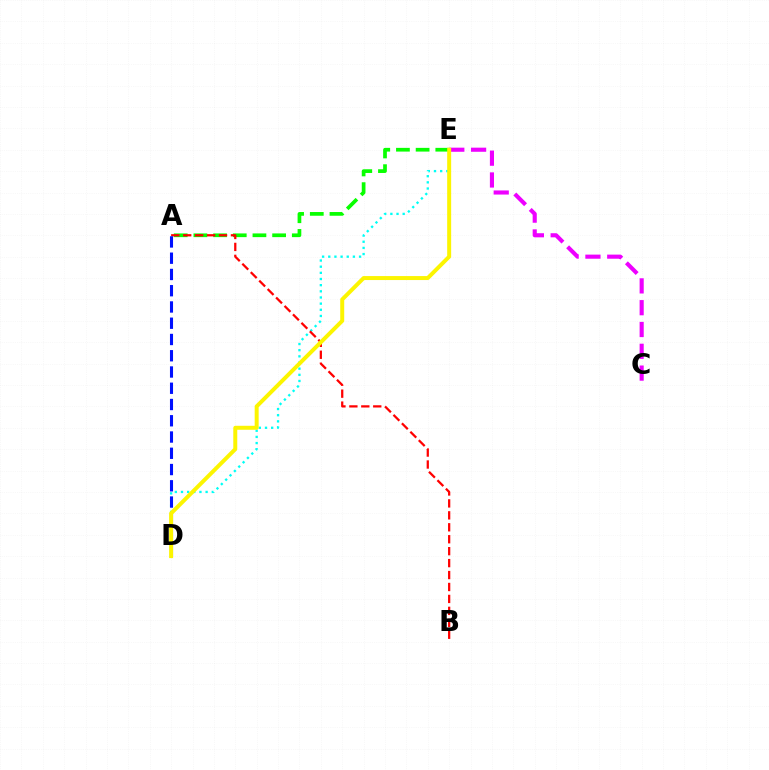{('A', 'E'): [{'color': '#08ff00', 'line_style': 'dashed', 'thickness': 2.67}], ('D', 'E'): [{'color': '#00fff6', 'line_style': 'dotted', 'thickness': 1.67}, {'color': '#fcf500', 'line_style': 'solid', 'thickness': 2.86}], ('A', 'B'): [{'color': '#ff0000', 'line_style': 'dashed', 'thickness': 1.62}], ('C', 'E'): [{'color': '#ee00ff', 'line_style': 'dashed', 'thickness': 2.96}], ('A', 'D'): [{'color': '#0010ff', 'line_style': 'dashed', 'thickness': 2.21}]}